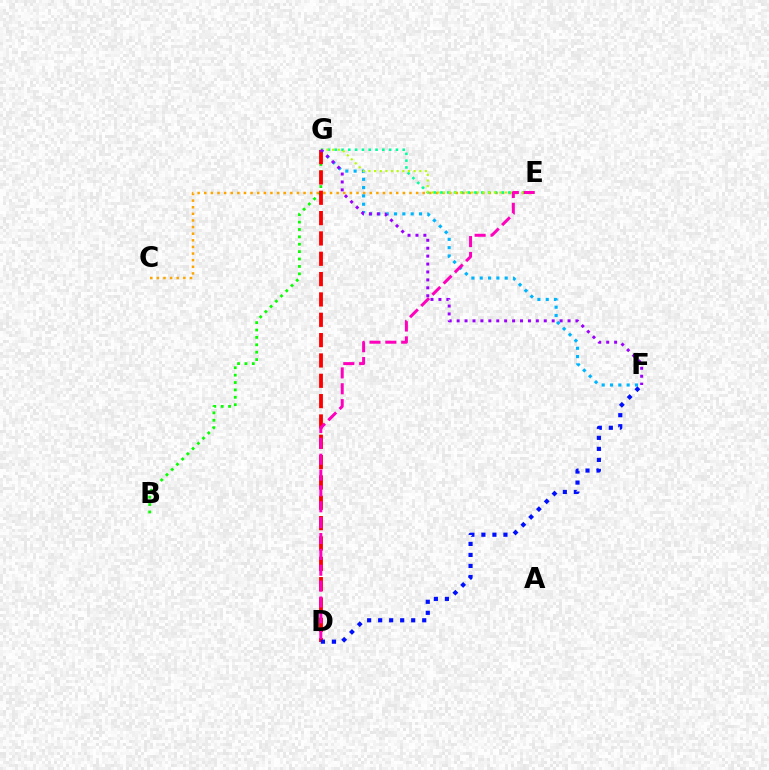{('C', 'E'): [{'color': '#ffa500', 'line_style': 'dotted', 'thickness': 1.8}], ('E', 'G'): [{'color': '#00ff9d', 'line_style': 'dotted', 'thickness': 1.85}, {'color': '#b3ff00', 'line_style': 'dotted', 'thickness': 1.53}], ('B', 'G'): [{'color': '#08ff00', 'line_style': 'dotted', 'thickness': 2.01}], ('F', 'G'): [{'color': '#00b5ff', 'line_style': 'dotted', 'thickness': 2.26}, {'color': '#9b00ff', 'line_style': 'dotted', 'thickness': 2.15}], ('D', 'G'): [{'color': '#ff0000', 'line_style': 'dashed', 'thickness': 2.76}], ('D', 'F'): [{'color': '#0010ff', 'line_style': 'dotted', 'thickness': 2.99}], ('D', 'E'): [{'color': '#ff00bd', 'line_style': 'dashed', 'thickness': 2.15}]}